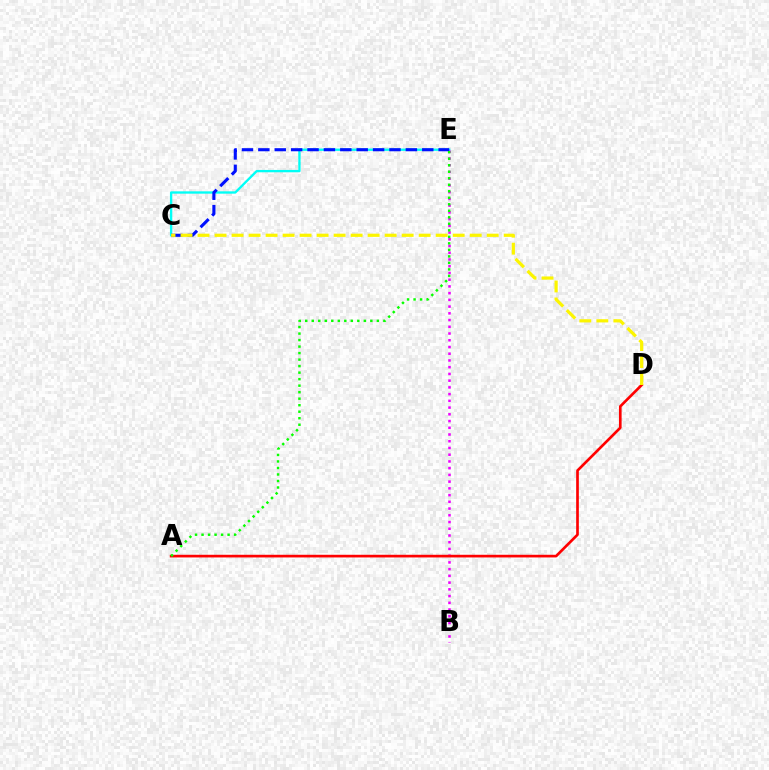{('C', 'E'): [{'color': '#00fff6', 'line_style': 'solid', 'thickness': 1.68}, {'color': '#0010ff', 'line_style': 'dashed', 'thickness': 2.23}], ('B', 'E'): [{'color': '#ee00ff', 'line_style': 'dotted', 'thickness': 1.83}], ('A', 'D'): [{'color': '#ff0000', 'line_style': 'solid', 'thickness': 1.92}], ('A', 'E'): [{'color': '#08ff00', 'line_style': 'dotted', 'thickness': 1.77}], ('C', 'D'): [{'color': '#fcf500', 'line_style': 'dashed', 'thickness': 2.31}]}